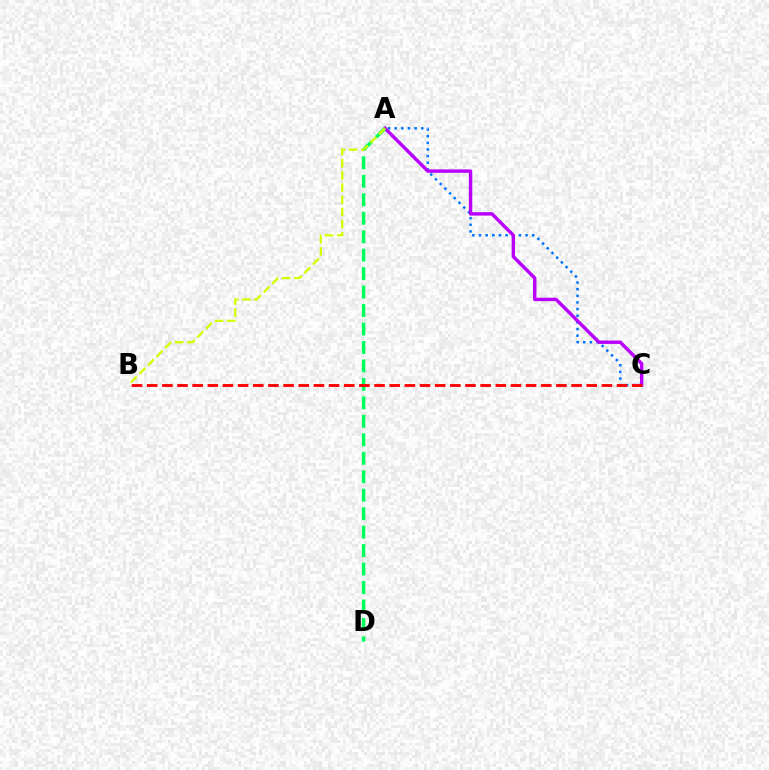{('A', 'C'): [{'color': '#0074ff', 'line_style': 'dotted', 'thickness': 1.81}, {'color': '#b900ff', 'line_style': 'solid', 'thickness': 2.46}], ('A', 'D'): [{'color': '#00ff5c', 'line_style': 'dashed', 'thickness': 2.51}], ('B', 'C'): [{'color': '#ff0000', 'line_style': 'dashed', 'thickness': 2.06}], ('A', 'B'): [{'color': '#d1ff00', 'line_style': 'dashed', 'thickness': 1.65}]}